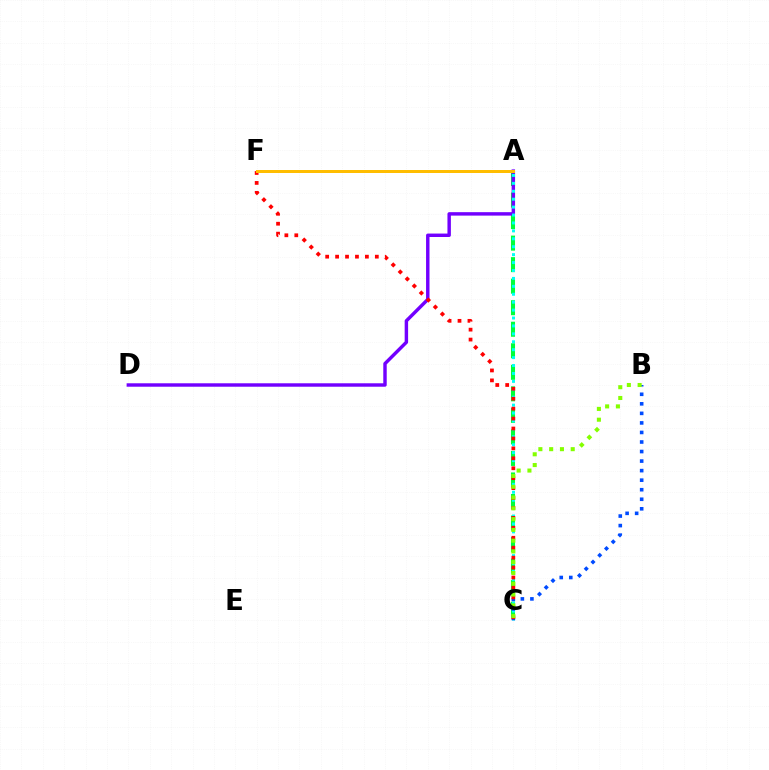{('A', 'C'): [{'color': '#00ff39', 'line_style': 'dashed', 'thickness': 2.93}, {'color': '#00fff6', 'line_style': 'dotted', 'thickness': 2.15}], ('A', 'D'): [{'color': '#7200ff', 'line_style': 'solid', 'thickness': 2.48}], ('B', 'C'): [{'color': '#004bff', 'line_style': 'dotted', 'thickness': 2.59}, {'color': '#84ff00', 'line_style': 'dotted', 'thickness': 2.93}], ('C', 'F'): [{'color': '#ff0000', 'line_style': 'dotted', 'thickness': 2.7}], ('A', 'F'): [{'color': '#ff00cf', 'line_style': 'dotted', 'thickness': 1.99}, {'color': '#ffbd00', 'line_style': 'solid', 'thickness': 2.16}]}